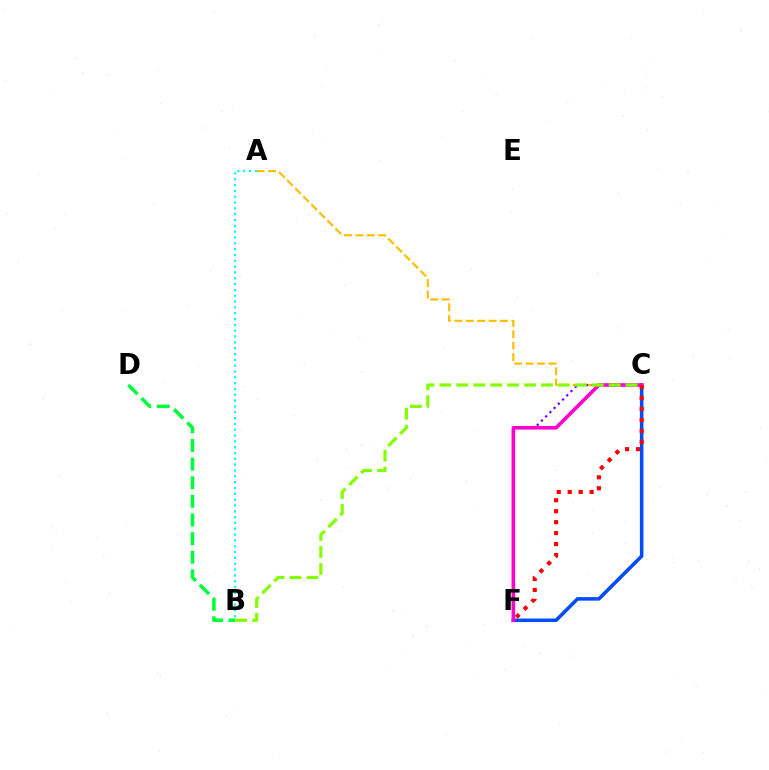{('A', 'C'): [{'color': '#ffbd00', 'line_style': 'dashed', 'thickness': 1.55}], ('C', 'F'): [{'color': '#7200ff', 'line_style': 'dotted', 'thickness': 1.62}, {'color': '#004bff', 'line_style': 'solid', 'thickness': 2.54}, {'color': '#ff00cf', 'line_style': 'solid', 'thickness': 2.59}, {'color': '#ff0000', 'line_style': 'dotted', 'thickness': 2.98}], ('B', 'D'): [{'color': '#00ff39', 'line_style': 'dashed', 'thickness': 2.53}], ('A', 'B'): [{'color': '#00fff6', 'line_style': 'dotted', 'thickness': 1.58}], ('B', 'C'): [{'color': '#84ff00', 'line_style': 'dashed', 'thickness': 2.3}]}